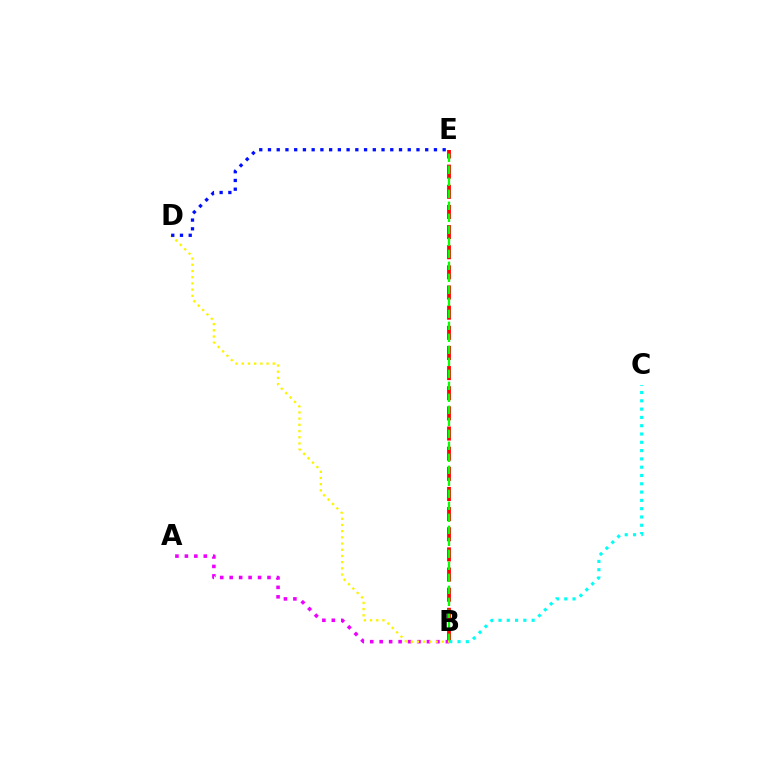{('A', 'B'): [{'color': '#ee00ff', 'line_style': 'dotted', 'thickness': 2.57}], ('B', 'E'): [{'color': '#ff0000', 'line_style': 'dashed', 'thickness': 2.74}, {'color': '#08ff00', 'line_style': 'dashed', 'thickness': 1.63}], ('B', 'D'): [{'color': '#fcf500', 'line_style': 'dotted', 'thickness': 1.68}], ('B', 'C'): [{'color': '#00fff6', 'line_style': 'dotted', 'thickness': 2.25}], ('D', 'E'): [{'color': '#0010ff', 'line_style': 'dotted', 'thickness': 2.37}]}